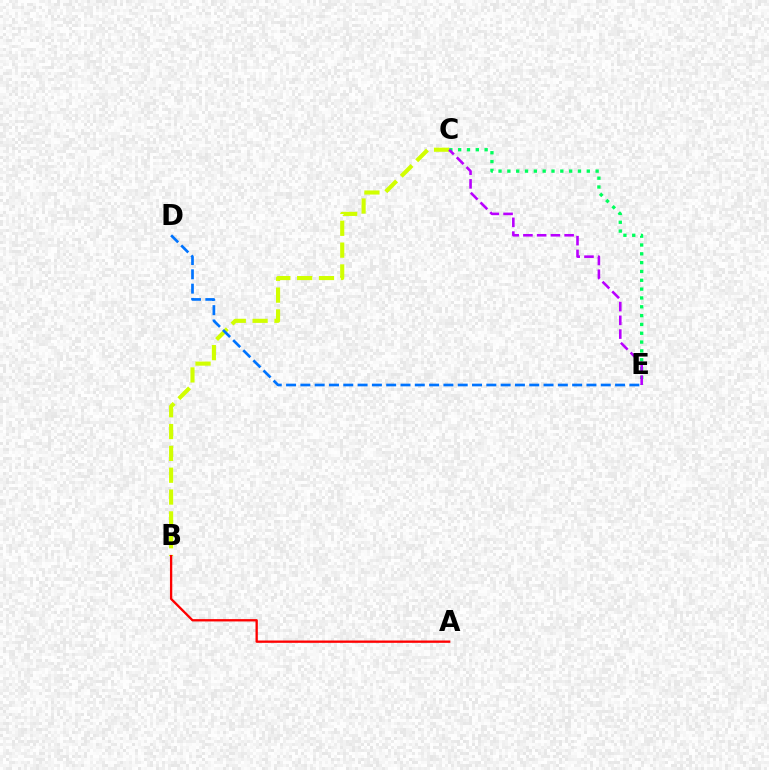{('C', 'E'): [{'color': '#00ff5c', 'line_style': 'dotted', 'thickness': 2.4}, {'color': '#b900ff', 'line_style': 'dashed', 'thickness': 1.87}], ('B', 'C'): [{'color': '#d1ff00', 'line_style': 'dashed', 'thickness': 2.97}], ('D', 'E'): [{'color': '#0074ff', 'line_style': 'dashed', 'thickness': 1.94}], ('A', 'B'): [{'color': '#ff0000', 'line_style': 'solid', 'thickness': 1.67}]}